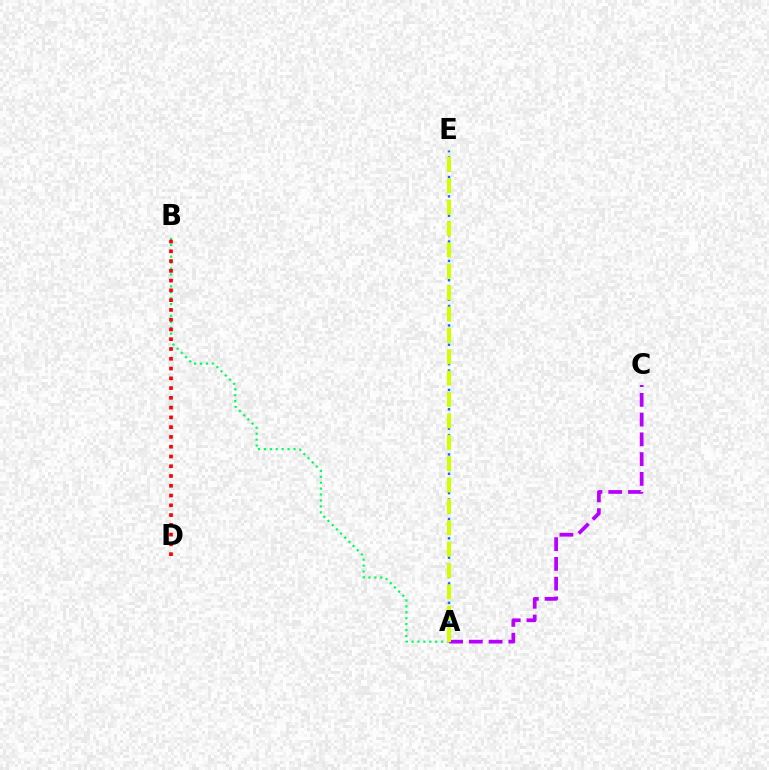{('A', 'B'): [{'color': '#00ff5c', 'line_style': 'dotted', 'thickness': 1.61}], ('A', 'C'): [{'color': '#b900ff', 'line_style': 'dashed', 'thickness': 2.68}], ('B', 'D'): [{'color': '#ff0000', 'line_style': 'dotted', 'thickness': 2.65}], ('A', 'E'): [{'color': '#0074ff', 'line_style': 'dotted', 'thickness': 1.75}, {'color': '#d1ff00', 'line_style': 'dashed', 'thickness': 2.9}]}